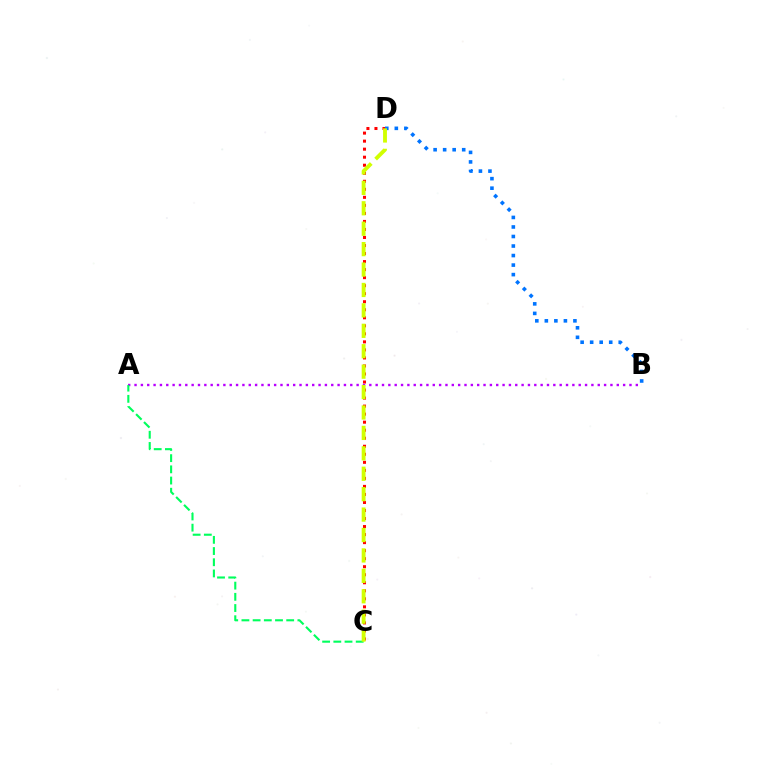{('C', 'D'): [{'color': '#ff0000', 'line_style': 'dotted', 'thickness': 2.18}, {'color': '#d1ff00', 'line_style': 'dashed', 'thickness': 2.77}], ('A', 'B'): [{'color': '#b900ff', 'line_style': 'dotted', 'thickness': 1.72}], ('B', 'D'): [{'color': '#0074ff', 'line_style': 'dotted', 'thickness': 2.59}], ('A', 'C'): [{'color': '#00ff5c', 'line_style': 'dashed', 'thickness': 1.52}]}